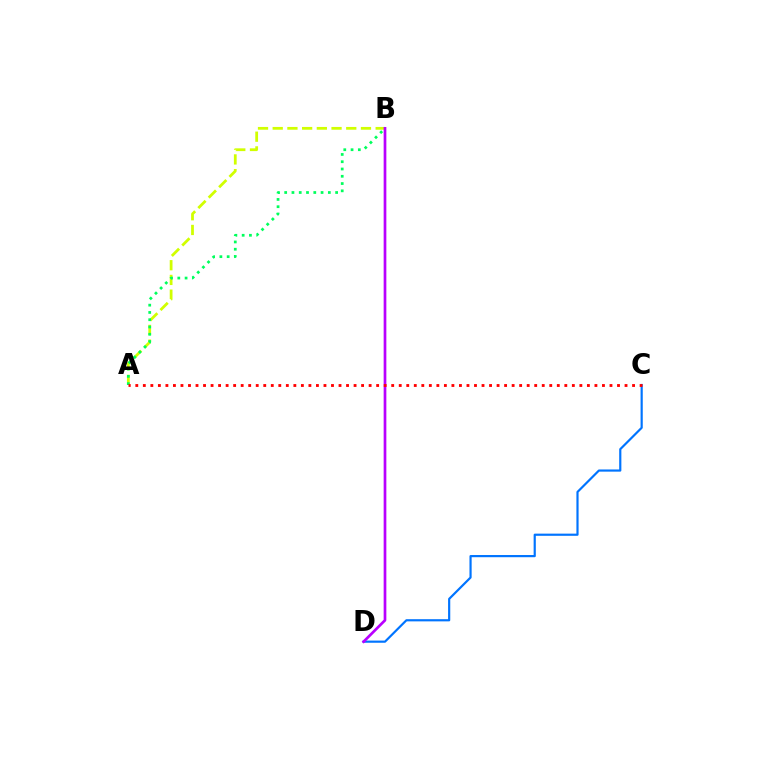{('A', 'B'): [{'color': '#d1ff00', 'line_style': 'dashed', 'thickness': 2.0}, {'color': '#00ff5c', 'line_style': 'dotted', 'thickness': 1.98}], ('C', 'D'): [{'color': '#0074ff', 'line_style': 'solid', 'thickness': 1.57}], ('B', 'D'): [{'color': '#b900ff', 'line_style': 'solid', 'thickness': 1.94}], ('A', 'C'): [{'color': '#ff0000', 'line_style': 'dotted', 'thickness': 2.04}]}